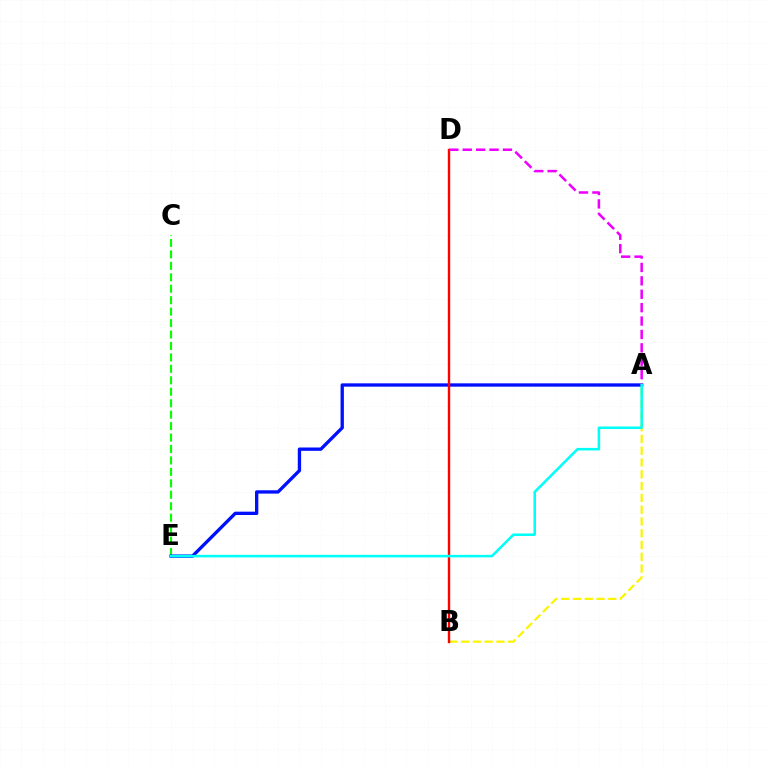{('C', 'E'): [{'color': '#08ff00', 'line_style': 'dashed', 'thickness': 1.55}], ('A', 'B'): [{'color': '#fcf500', 'line_style': 'dashed', 'thickness': 1.6}], ('A', 'E'): [{'color': '#0010ff', 'line_style': 'solid', 'thickness': 2.4}, {'color': '#00fff6', 'line_style': 'solid', 'thickness': 1.83}], ('B', 'D'): [{'color': '#ff0000', 'line_style': 'solid', 'thickness': 1.71}], ('A', 'D'): [{'color': '#ee00ff', 'line_style': 'dashed', 'thickness': 1.82}]}